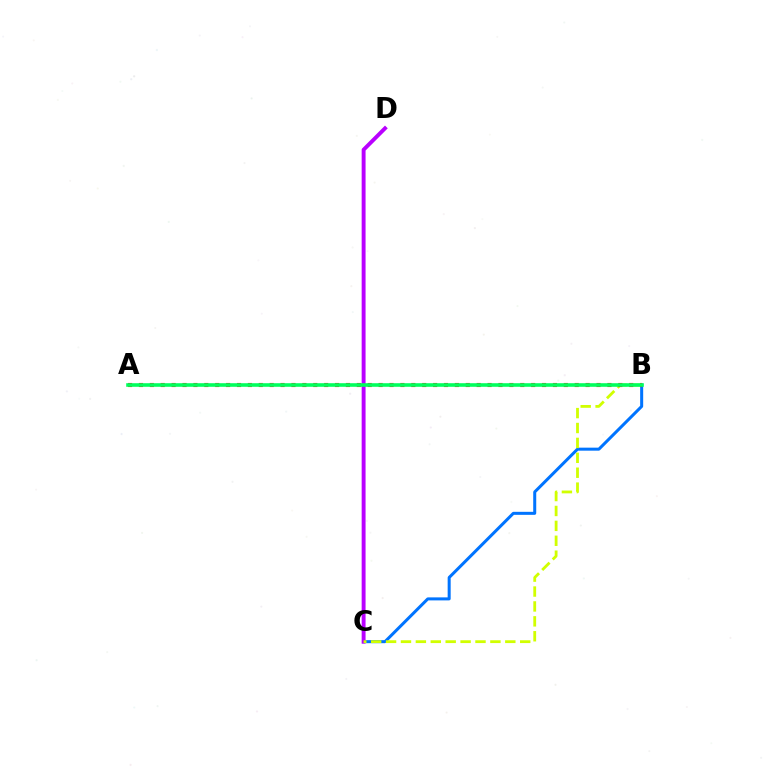{('B', 'C'): [{'color': '#0074ff', 'line_style': 'solid', 'thickness': 2.17}, {'color': '#d1ff00', 'line_style': 'dashed', 'thickness': 2.03}], ('C', 'D'): [{'color': '#b900ff', 'line_style': 'solid', 'thickness': 2.81}], ('A', 'B'): [{'color': '#ff0000', 'line_style': 'dotted', 'thickness': 2.96}, {'color': '#00ff5c', 'line_style': 'solid', 'thickness': 2.59}]}